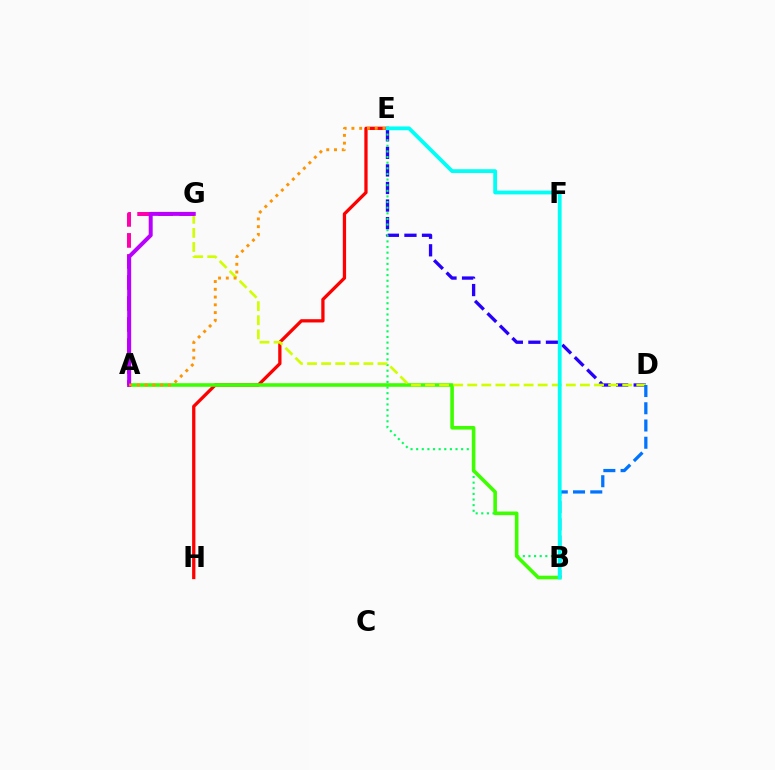{('D', 'E'): [{'color': '#2500ff', 'line_style': 'dashed', 'thickness': 2.39}], ('E', 'H'): [{'color': '#ff0000', 'line_style': 'solid', 'thickness': 2.36}], ('B', 'E'): [{'color': '#00ff5c', 'line_style': 'dotted', 'thickness': 1.53}, {'color': '#00fff6', 'line_style': 'solid', 'thickness': 2.73}], ('A', 'B'): [{'color': '#3dff00', 'line_style': 'solid', 'thickness': 2.59}], ('D', 'G'): [{'color': '#d1ff00', 'line_style': 'dashed', 'thickness': 1.91}], ('A', 'G'): [{'color': '#ff00ac', 'line_style': 'dashed', 'thickness': 2.86}, {'color': '#b900ff', 'line_style': 'solid', 'thickness': 2.86}], ('B', 'D'): [{'color': '#0074ff', 'line_style': 'dashed', 'thickness': 2.34}], ('A', 'E'): [{'color': '#ff9400', 'line_style': 'dotted', 'thickness': 2.11}]}